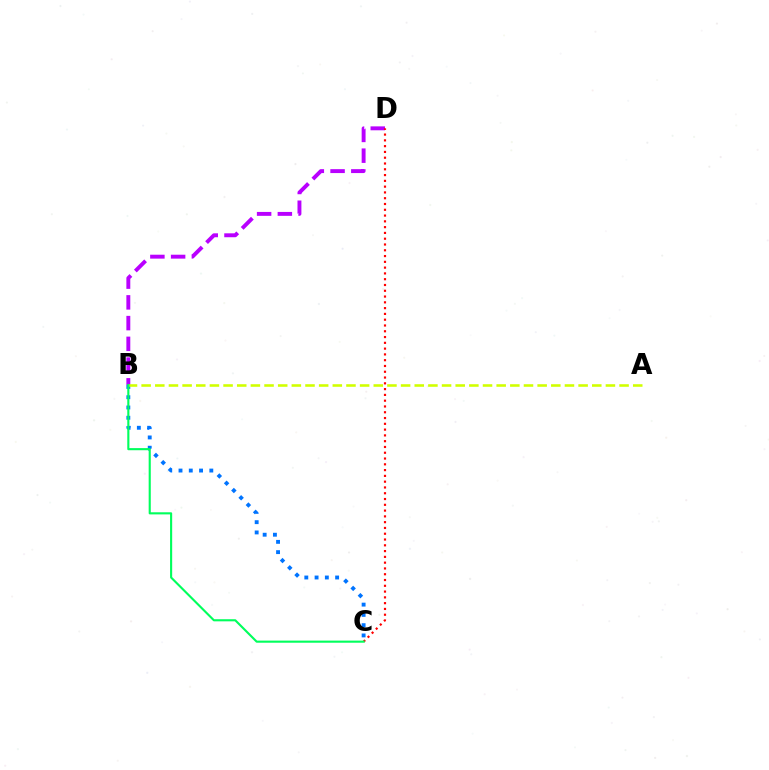{('B', 'C'): [{'color': '#0074ff', 'line_style': 'dotted', 'thickness': 2.79}, {'color': '#00ff5c', 'line_style': 'solid', 'thickness': 1.53}], ('B', 'D'): [{'color': '#b900ff', 'line_style': 'dashed', 'thickness': 2.82}], ('A', 'B'): [{'color': '#d1ff00', 'line_style': 'dashed', 'thickness': 1.86}], ('C', 'D'): [{'color': '#ff0000', 'line_style': 'dotted', 'thickness': 1.57}]}